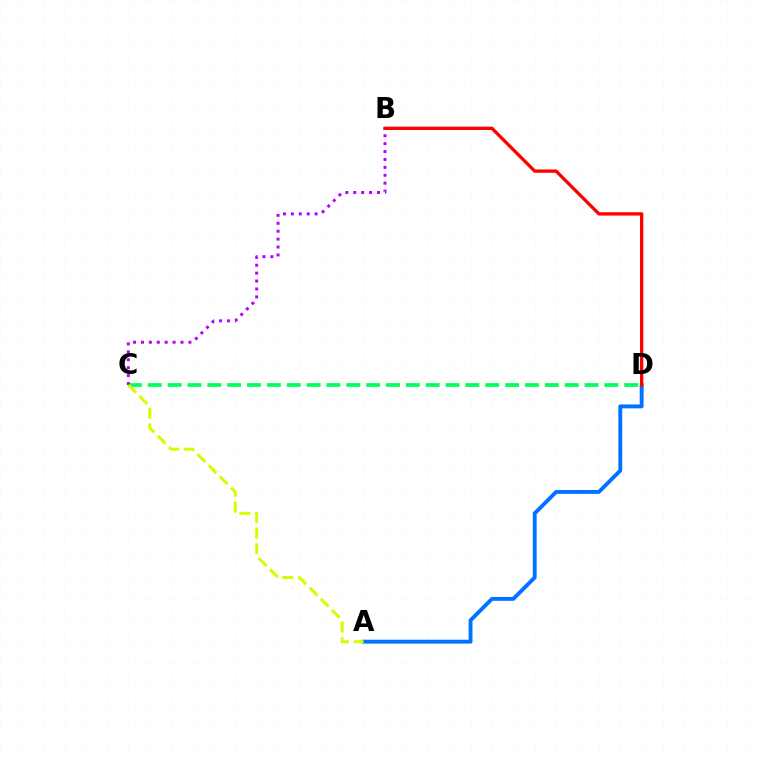{('A', 'D'): [{'color': '#0074ff', 'line_style': 'solid', 'thickness': 2.8}], ('C', 'D'): [{'color': '#00ff5c', 'line_style': 'dashed', 'thickness': 2.7}], ('B', 'C'): [{'color': '#b900ff', 'line_style': 'dotted', 'thickness': 2.15}], ('B', 'D'): [{'color': '#ff0000', 'line_style': 'solid', 'thickness': 2.39}], ('A', 'C'): [{'color': '#d1ff00', 'line_style': 'dashed', 'thickness': 2.14}]}